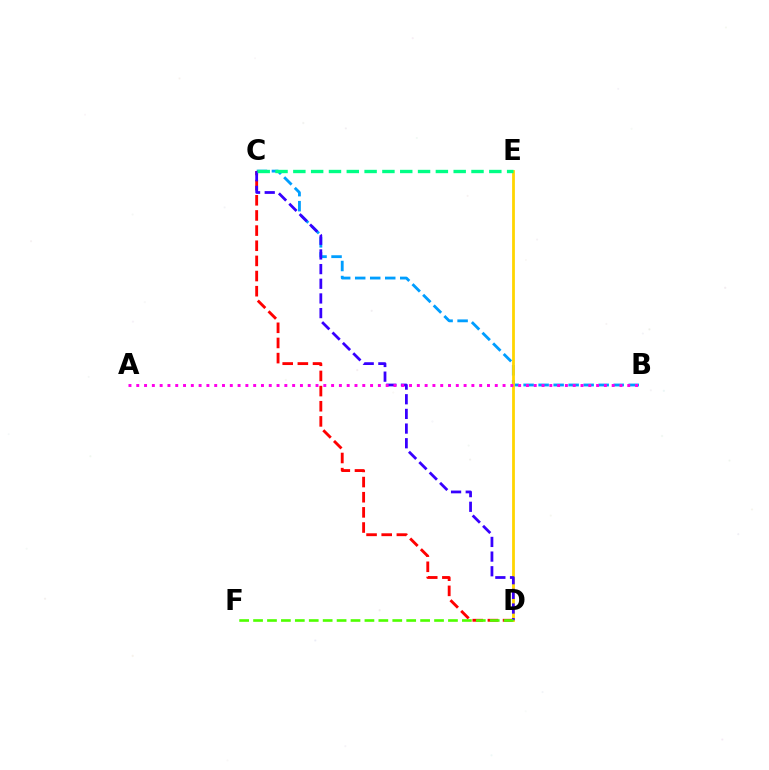{('B', 'C'): [{'color': '#009eff', 'line_style': 'dashed', 'thickness': 2.04}], ('C', 'D'): [{'color': '#ff0000', 'line_style': 'dashed', 'thickness': 2.06}, {'color': '#3700ff', 'line_style': 'dashed', 'thickness': 1.99}], ('D', 'E'): [{'color': '#ffd500', 'line_style': 'solid', 'thickness': 2.01}], ('C', 'E'): [{'color': '#00ff86', 'line_style': 'dashed', 'thickness': 2.42}], ('D', 'F'): [{'color': '#4fff00', 'line_style': 'dashed', 'thickness': 1.89}], ('A', 'B'): [{'color': '#ff00ed', 'line_style': 'dotted', 'thickness': 2.12}]}